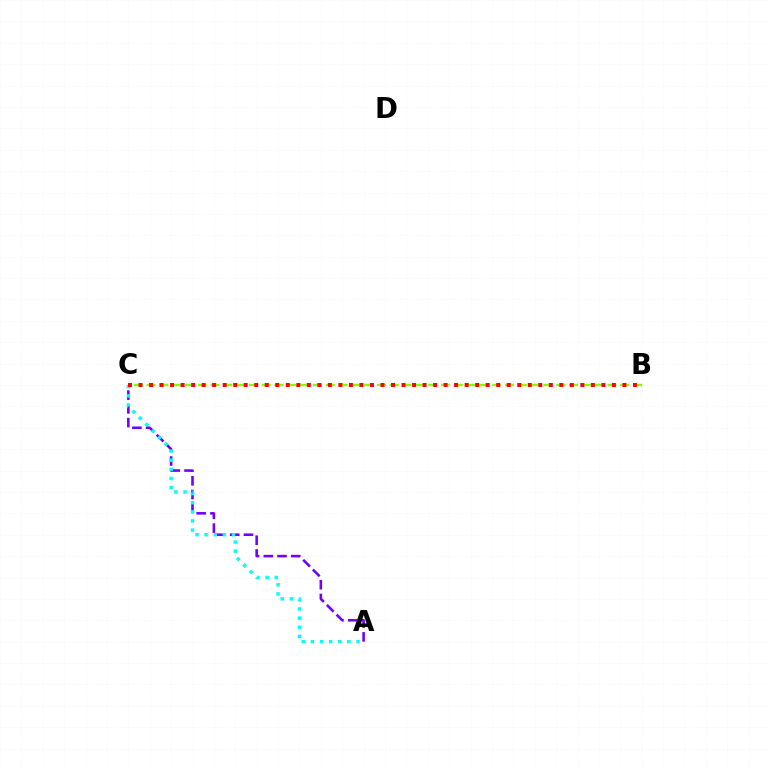{('B', 'C'): [{'color': '#84ff00', 'line_style': 'dashed', 'thickness': 1.74}, {'color': '#ff0000', 'line_style': 'dotted', 'thickness': 2.86}], ('A', 'C'): [{'color': '#7200ff', 'line_style': 'dashed', 'thickness': 1.87}, {'color': '#00fff6', 'line_style': 'dotted', 'thickness': 2.48}]}